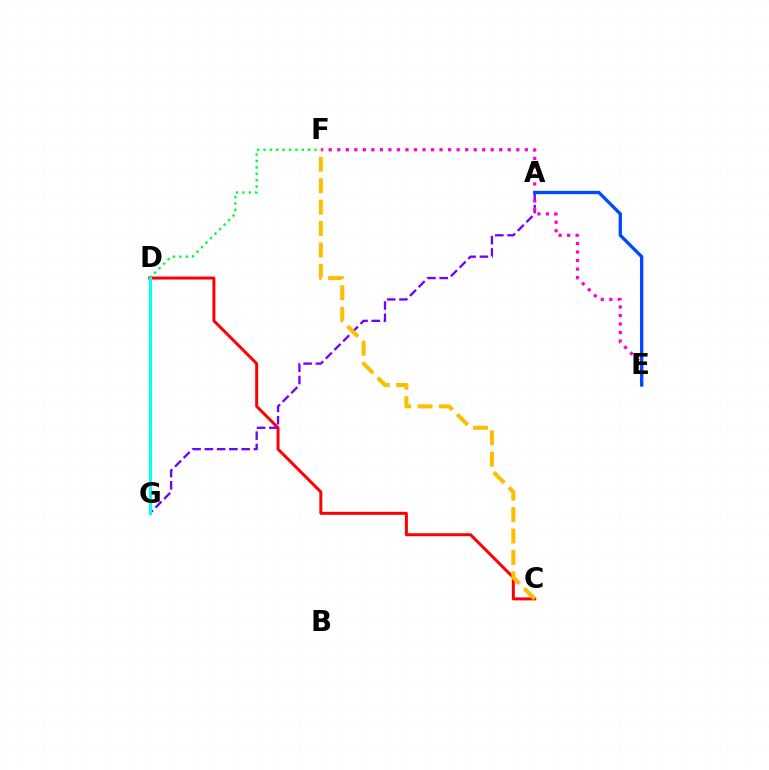{('D', 'F'): [{'color': '#00ff39', 'line_style': 'dotted', 'thickness': 1.73}], ('C', 'D'): [{'color': '#ff0000', 'line_style': 'solid', 'thickness': 2.15}], ('D', 'G'): [{'color': '#84ff00', 'line_style': 'dotted', 'thickness': 2.23}, {'color': '#00fff6', 'line_style': 'solid', 'thickness': 2.19}], ('A', 'G'): [{'color': '#7200ff', 'line_style': 'dashed', 'thickness': 1.67}], ('E', 'F'): [{'color': '#ff00cf', 'line_style': 'dotted', 'thickness': 2.32}], ('A', 'E'): [{'color': '#004bff', 'line_style': 'solid', 'thickness': 2.41}], ('C', 'F'): [{'color': '#ffbd00', 'line_style': 'dashed', 'thickness': 2.91}]}